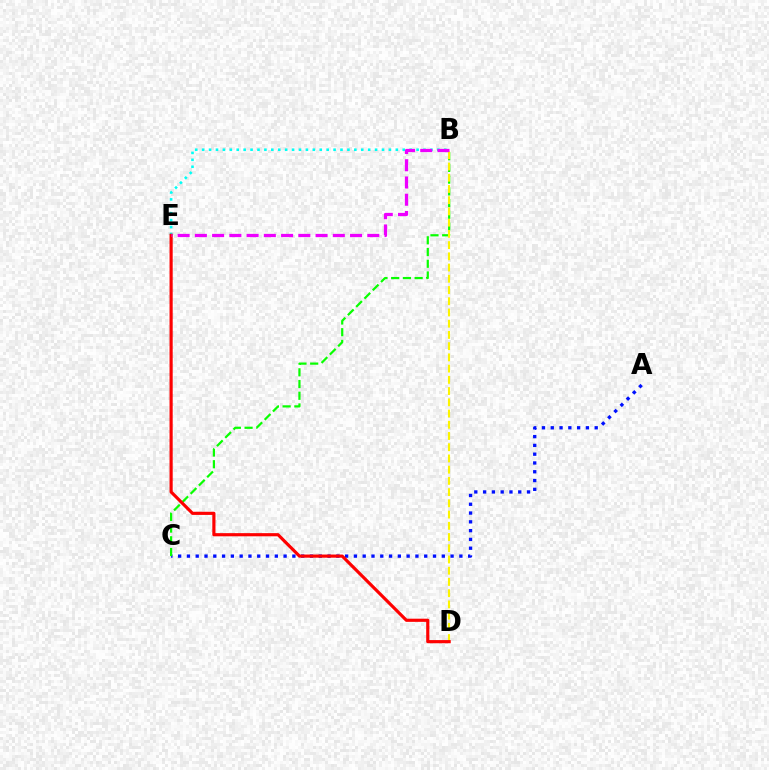{('A', 'C'): [{'color': '#0010ff', 'line_style': 'dotted', 'thickness': 2.39}], ('B', 'C'): [{'color': '#08ff00', 'line_style': 'dashed', 'thickness': 1.59}], ('B', 'E'): [{'color': '#00fff6', 'line_style': 'dotted', 'thickness': 1.88}, {'color': '#ee00ff', 'line_style': 'dashed', 'thickness': 2.34}], ('B', 'D'): [{'color': '#fcf500', 'line_style': 'dashed', 'thickness': 1.53}], ('D', 'E'): [{'color': '#ff0000', 'line_style': 'solid', 'thickness': 2.27}]}